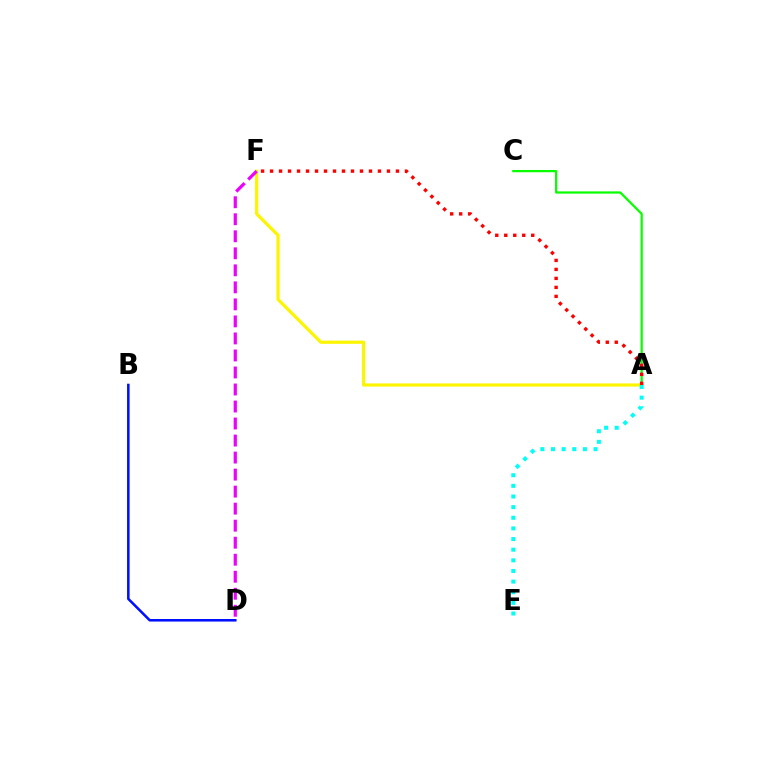{('A', 'C'): [{'color': '#08ff00', 'line_style': 'solid', 'thickness': 1.61}], ('A', 'F'): [{'color': '#fcf500', 'line_style': 'solid', 'thickness': 2.29}, {'color': '#ff0000', 'line_style': 'dotted', 'thickness': 2.44}], ('D', 'F'): [{'color': '#ee00ff', 'line_style': 'dashed', 'thickness': 2.31}], ('A', 'E'): [{'color': '#00fff6', 'line_style': 'dotted', 'thickness': 2.89}], ('B', 'D'): [{'color': '#0010ff', 'line_style': 'solid', 'thickness': 1.84}]}